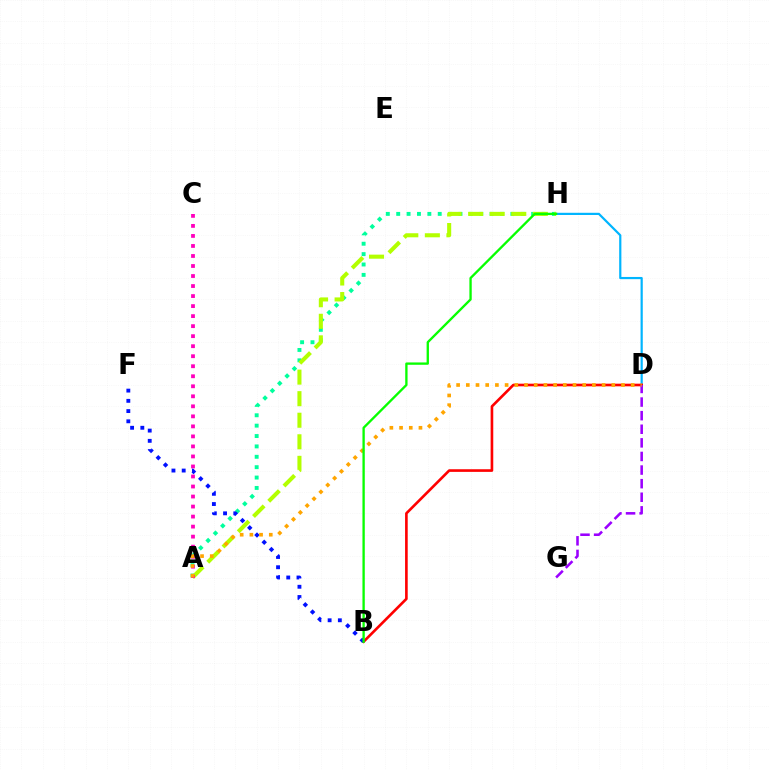{('A', 'H'): [{'color': '#00ff9d', 'line_style': 'dotted', 'thickness': 2.82}, {'color': '#b3ff00', 'line_style': 'dashed', 'thickness': 2.93}], ('D', 'H'): [{'color': '#00b5ff', 'line_style': 'solid', 'thickness': 1.58}], ('B', 'D'): [{'color': '#ff0000', 'line_style': 'solid', 'thickness': 1.9}], ('D', 'G'): [{'color': '#9b00ff', 'line_style': 'dashed', 'thickness': 1.85}], ('A', 'C'): [{'color': '#ff00bd', 'line_style': 'dotted', 'thickness': 2.72}], ('B', 'F'): [{'color': '#0010ff', 'line_style': 'dotted', 'thickness': 2.78}], ('A', 'D'): [{'color': '#ffa500', 'line_style': 'dotted', 'thickness': 2.64}], ('B', 'H'): [{'color': '#08ff00', 'line_style': 'solid', 'thickness': 1.68}]}